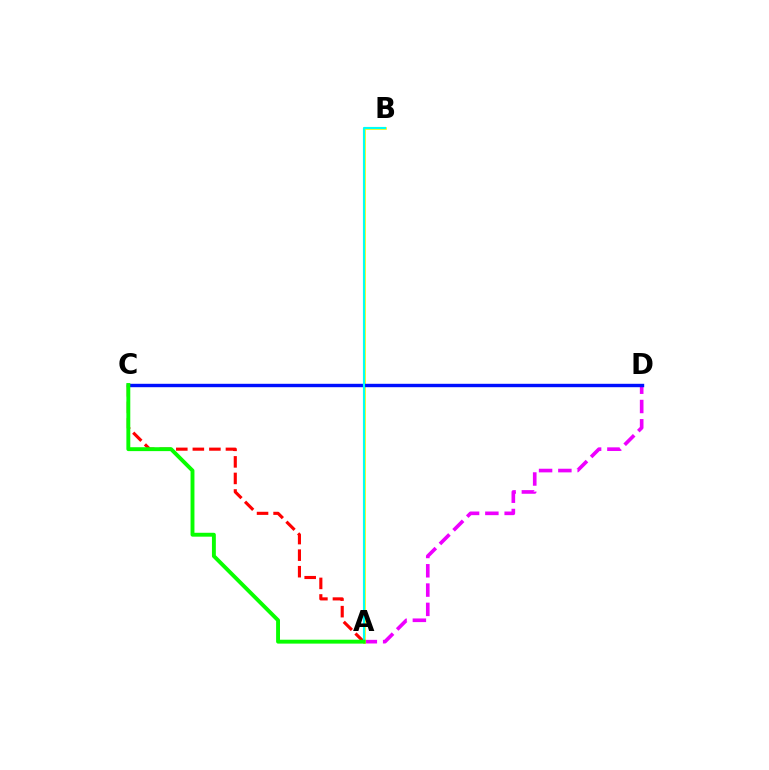{('A', 'D'): [{'color': '#ee00ff', 'line_style': 'dashed', 'thickness': 2.62}], ('A', 'B'): [{'color': '#fcf500', 'line_style': 'solid', 'thickness': 1.9}, {'color': '#00fff6', 'line_style': 'solid', 'thickness': 1.54}], ('C', 'D'): [{'color': '#0010ff', 'line_style': 'solid', 'thickness': 2.45}], ('A', 'C'): [{'color': '#ff0000', 'line_style': 'dashed', 'thickness': 2.25}, {'color': '#08ff00', 'line_style': 'solid', 'thickness': 2.8}]}